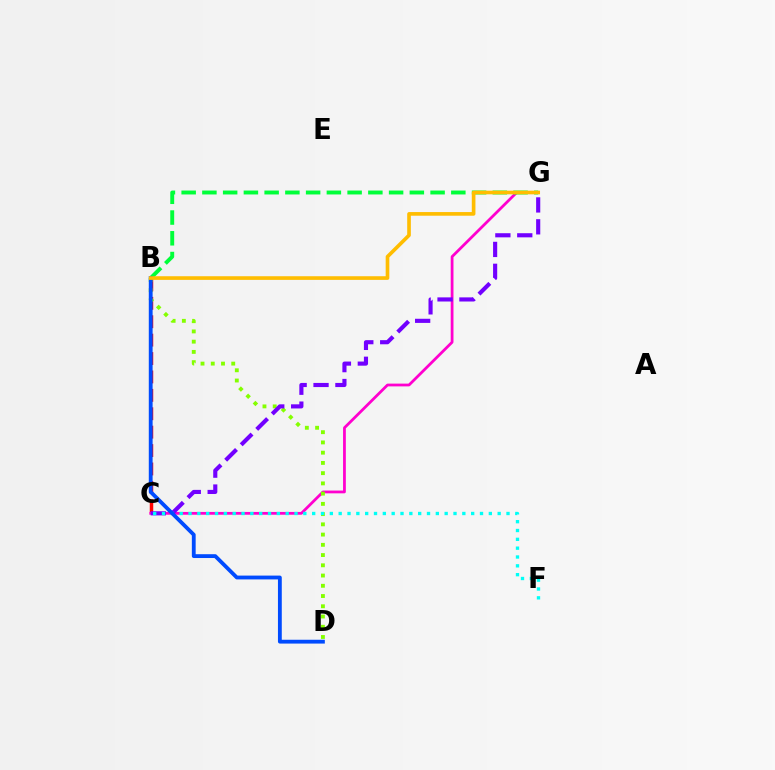{('B', 'C'): [{'color': '#ff0000', 'line_style': 'dashed', 'thickness': 2.5}], ('C', 'G'): [{'color': '#ff00cf', 'line_style': 'solid', 'thickness': 2.0}, {'color': '#7200ff', 'line_style': 'dashed', 'thickness': 2.97}], ('B', 'G'): [{'color': '#00ff39', 'line_style': 'dashed', 'thickness': 2.82}, {'color': '#ffbd00', 'line_style': 'solid', 'thickness': 2.63}], ('B', 'D'): [{'color': '#84ff00', 'line_style': 'dotted', 'thickness': 2.78}, {'color': '#004bff', 'line_style': 'solid', 'thickness': 2.75}], ('C', 'F'): [{'color': '#00fff6', 'line_style': 'dotted', 'thickness': 2.4}]}